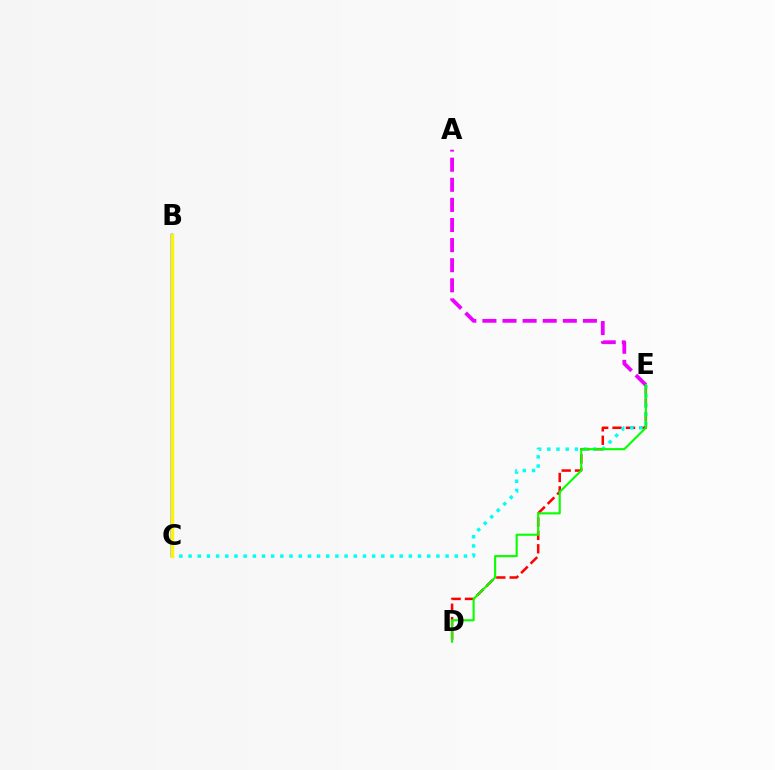{('B', 'C'): [{'color': '#0010ff', 'line_style': 'solid', 'thickness': 1.79}, {'color': '#fcf500', 'line_style': 'solid', 'thickness': 2.41}], ('D', 'E'): [{'color': '#ff0000', 'line_style': 'dashed', 'thickness': 1.82}, {'color': '#08ff00', 'line_style': 'solid', 'thickness': 1.53}], ('C', 'E'): [{'color': '#00fff6', 'line_style': 'dotted', 'thickness': 2.49}], ('A', 'E'): [{'color': '#ee00ff', 'line_style': 'dashed', 'thickness': 2.73}]}